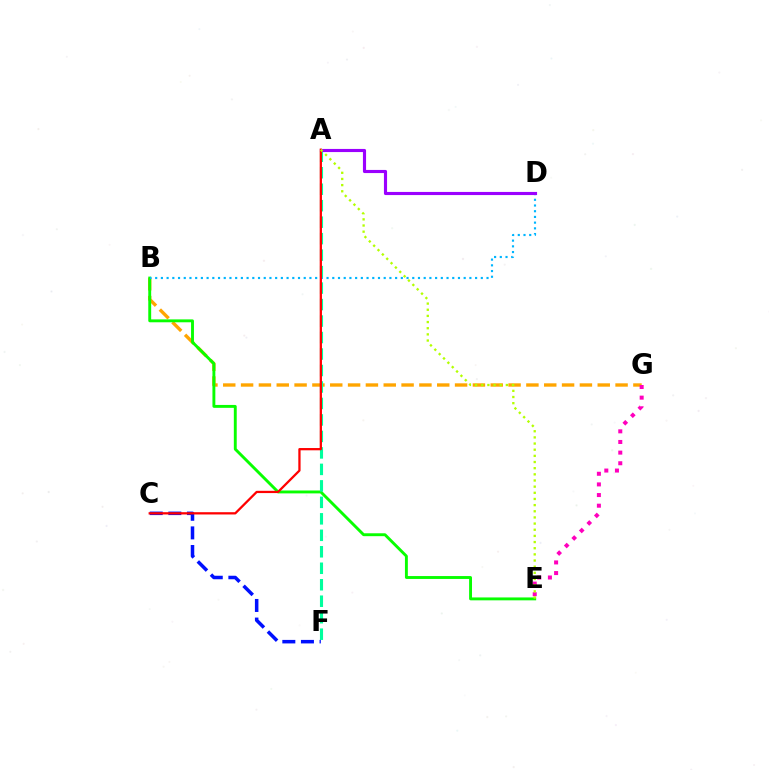{('B', 'G'): [{'color': '#ffa500', 'line_style': 'dashed', 'thickness': 2.42}], ('B', 'E'): [{'color': '#08ff00', 'line_style': 'solid', 'thickness': 2.08}], ('B', 'D'): [{'color': '#00b5ff', 'line_style': 'dotted', 'thickness': 1.55}], ('A', 'F'): [{'color': '#00ff9d', 'line_style': 'dashed', 'thickness': 2.24}], ('A', 'D'): [{'color': '#9b00ff', 'line_style': 'solid', 'thickness': 2.25}], ('E', 'G'): [{'color': '#ff00bd', 'line_style': 'dotted', 'thickness': 2.89}], ('C', 'F'): [{'color': '#0010ff', 'line_style': 'dashed', 'thickness': 2.53}], ('A', 'C'): [{'color': '#ff0000', 'line_style': 'solid', 'thickness': 1.63}], ('A', 'E'): [{'color': '#b3ff00', 'line_style': 'dotted', 'thickness': 1.67}]}